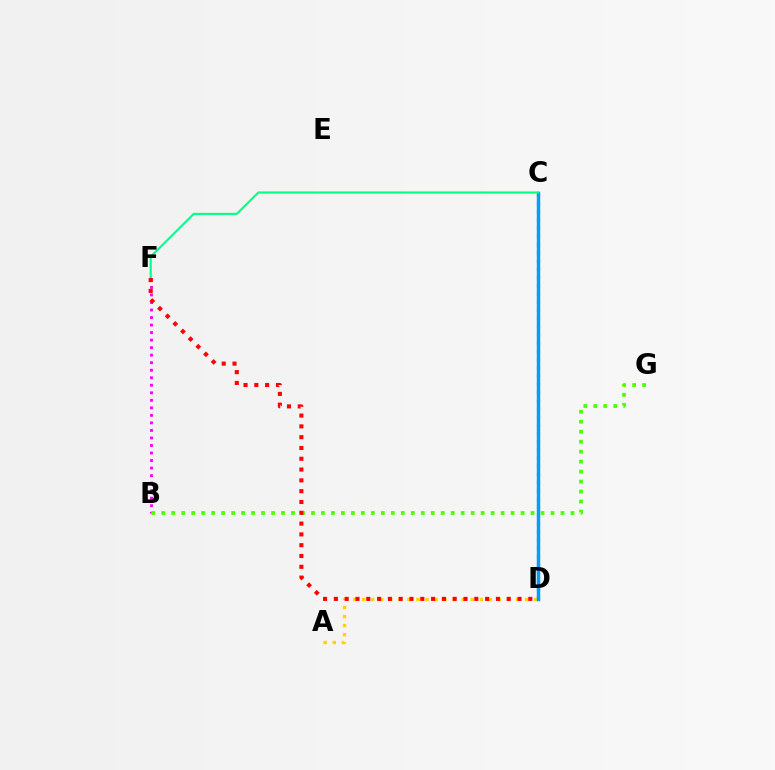{('C', 'D'): [{'color': '#3700ff', 'line_style': 'dotted', 'thickness': 2.23}, {'color': '#009eff', 'line_style': 'solid', 'thickness': 2.48}], ('B', 'F'): [{'color': '#ff00ed', 'line_style': 'dotted', 'thickness': 2.04}], ('A', 'D'): [{'color': '#ffd500', 'line_style': 'dotted', 'thickness': 2.46}], ('C', 'F'): [{'color': '#00ff86', 'line_style': 'solid', 'thickness': 1.52}], ('B', 'G'): [{'color': '#4fff00', 'line_style': 'dotted', 'thickness': 2.71}], ('D', 'F'): [{'color': '#ff0000', 'line_style': 'dotted', 'thickness': 2.93}]}